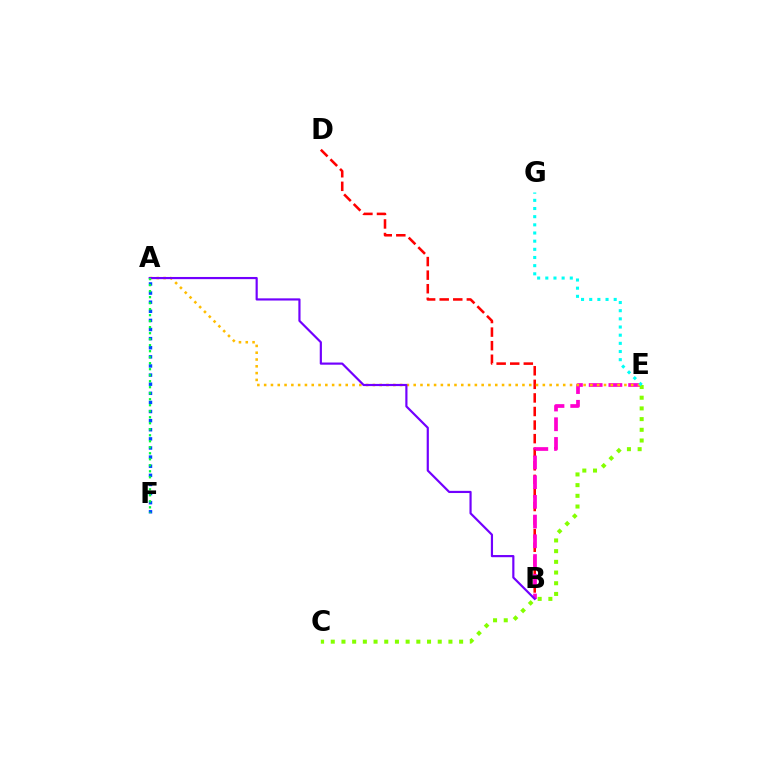{('B', 'D'): [{'color': '#ff0000', 'line_style': 'dashed', 'thickness': 1.84}], ('B', 'E'): [{'color': '#ff00cf', 'line_style': 'dashed', 'thickness': 2.68}], ('A', 'E'): [{'color': '#ffbd00', 'line_style': 'dotted', 'thickness': 1.85}], ('C', 'E'): [{'color': '#84ff00', 'line_style': 'dotted', 'thickness': 2.91}], ('A', 'F'): [{'color': '#004bff', 'line_style': 'dotted', 'thickness': 2.48}, {'color': '#00ff39', 'line_style': 'dotted', 'thickness': 1.63}], ('E', 'G'): [{'color': '#00fff6', 'line_style': 'dotted', 'thickness': 2.22}], ('A', 'B'): [{'color': '#7200ff', 'line_style': 'solid', 'thickness': 1.57}]}